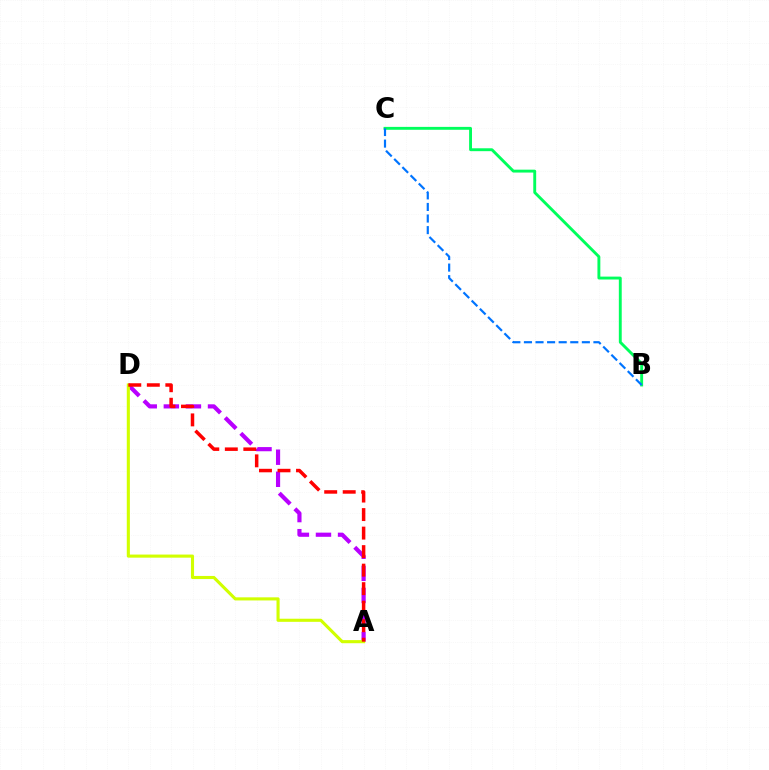{('B', 'C'): [{'color': '#00ff5c', 'line_style': 'solid', 'thickness': 2.08}, {'color': '#0074ff', 'line_style': 'dashed', 'thickness': 1.57}], ('A', 'D'): [{'color': '#b900ff', 'line_style': 'dashed', 'thickness': 3.0}, {'color': '#d1ff00', 'line_style': 'solid', 'thickness': 2.24}, {'color': '#ff0000', 'line_style': 'dashed', 'thickness': 2.52}]}